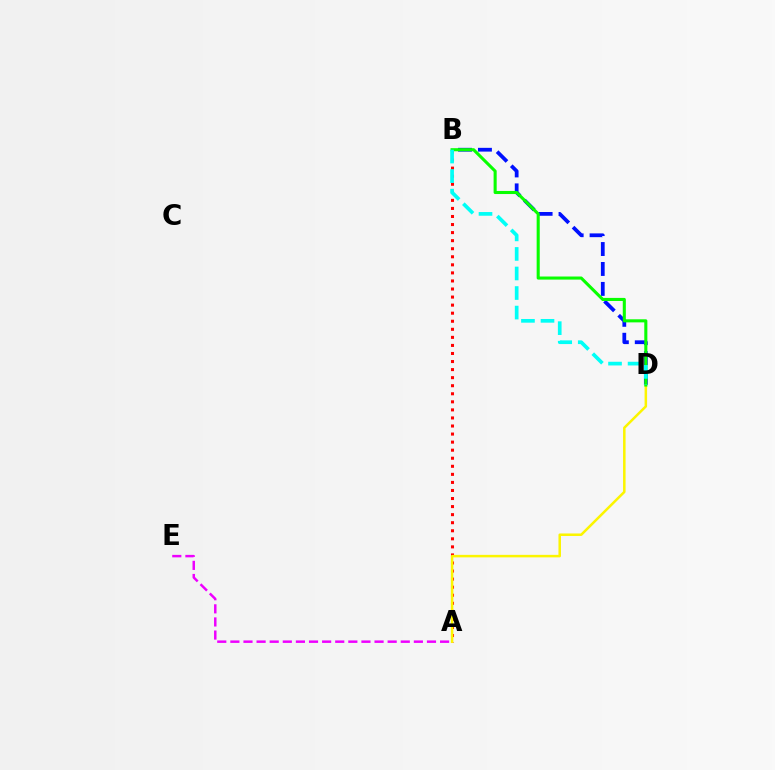{('B', 'D'): [{'color': '#0010ff', 'line_style': 'dashed', 'thickness': 2.71}, {'color': '#08ff00', 'line_style': 'solid', 'thickness': 2.22}, {'color': '#00fff6', 'line_style': 'dashed', 'thickness': 2.66}], ('A', 'B'): [{'color': '#ff0000', 'line_style': 'dotted', 'thickness': 2.19}], ('A', 'D'): [{'color': '#fcf500', 'line_style': 'solid', 'thickness': 1.81}], ('A', 'E'): [{'color': '#ee00ff', 'line_style': 'dashed', 'thickness': 1.78}]}